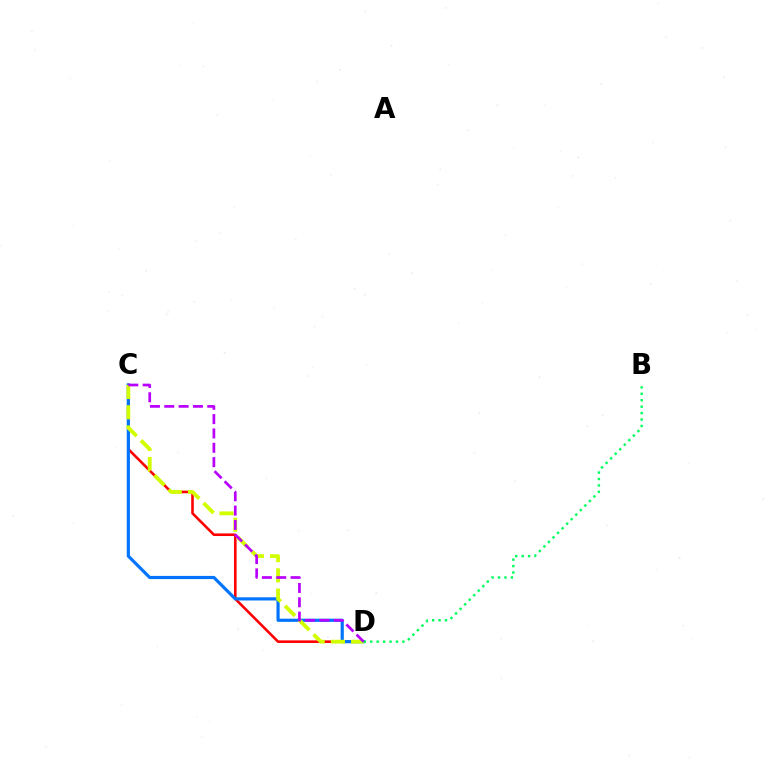{('C', 'D'): [{'color': '#ff0000', 'line_style': 'solid', 'thickness': 1.87}, {'color': '#0074ff', 'line_style': 'solid', 'thickness': 2.29}, {'color': '#d1ff00', 'line_style': 'dashed', 'thickness': 2.75}, {'color': '#b900ff', 'line_style': 'dashed', 'thickness': 1.95}], ('B', 'D'): [{'color': '#00ff5c', 'line_style': 'dotted', 'thickness': 1.75}]}